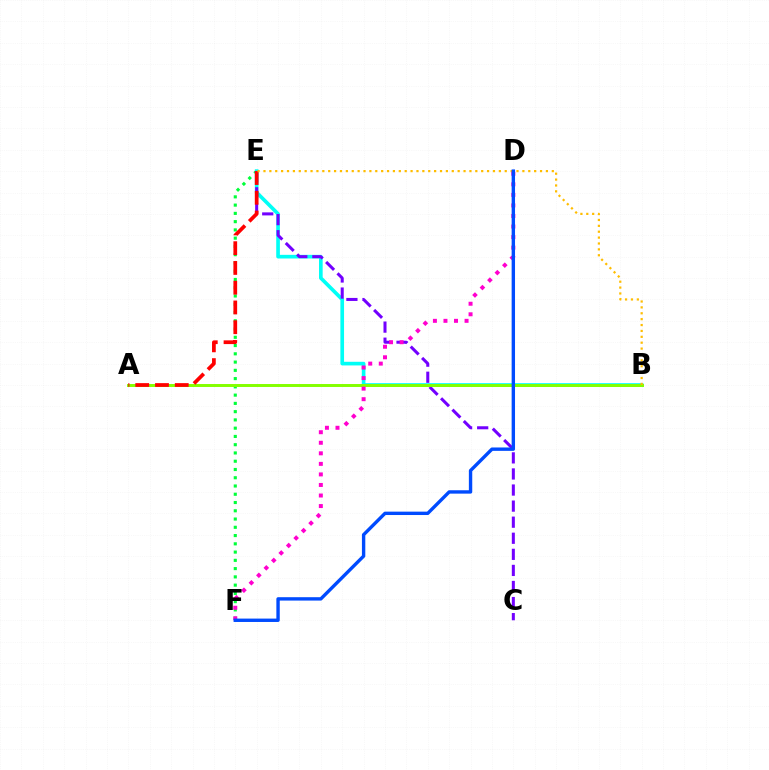{('E', 'F'): [{'color': '#00ff39', 'line_style': 'dotted', 'thickness': 2.24}], ('B', 'E'): [{'color': '#00fff6', 'line_style': 'solid', 'thickness': 2.63}, {'color': '#ffbd00', 'line_style': 'dotted', 'thickness': 1.6}], ('C', 'E'): [{'color': '#7200ff', 'line_style': 'dashed', 'thickness': 2.18}], ('A', 'B'): [{'color': '#84ff00', 'line_style': 'solid', 'thickness': 2.13}], ('A', 'E'): [{'color': '#ff0000', 'line_style': 'dashed', 'thickness': 2.68}], ('D', 'F'): [{'color': '#ff00cf', 'line_style': 'dotted', 'thickness': 2.87}, {'color': '#004bff', 'line_style': 'solid', 'thickness': 2.44}]}